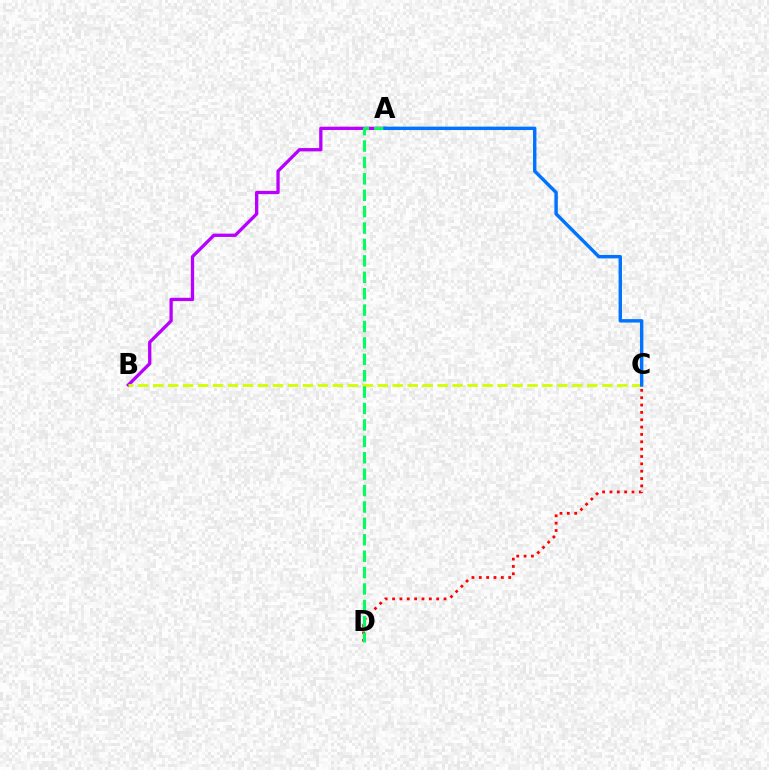{('A', 'B'): [{'color': '#b900ff', 'line_style': 'solid', 'thickness': 2.38}], ('C', 'D'): [{'color': '#ff0000', 'line_style': 'dotted', 'thickness': 2.0}], ('B', 'C'): [{'color': '#d1ff00', 'line_style': 'dashed', 'thickness': 2.03}], ('A', 'D'): [{'color': '#00ff5c', 'line_style': 'dashed', 'thickness': 2.23}], ('A', 'C'): [{'color': '#0074ff', 'line_style': 'solid', 'thickness': 2.45}]}